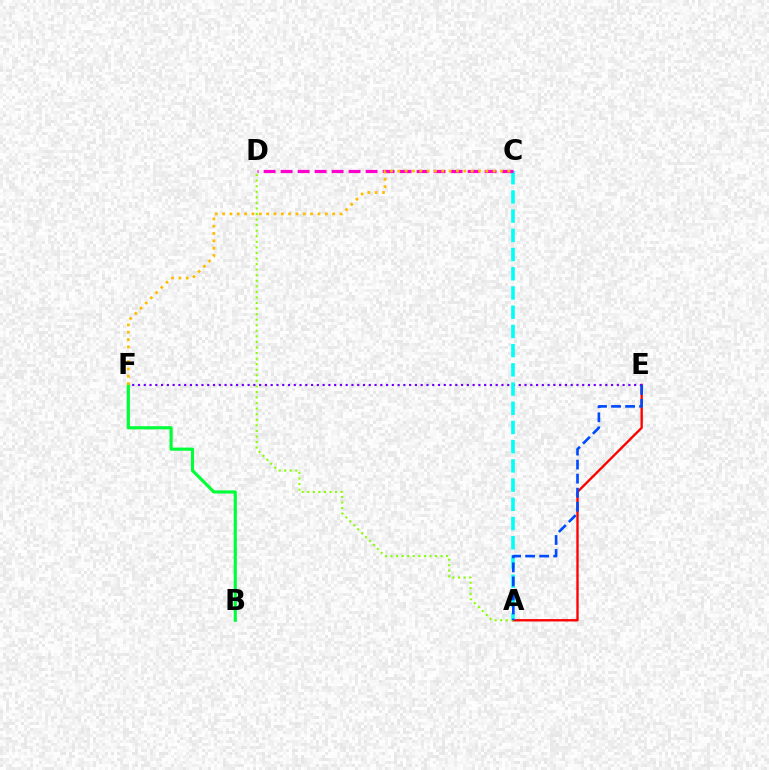{('A', 'E'): [{'color': '#ff0000', 'line_style': 'solid', 'thickness': 1.69}, {'color': '#004bff', 'line_style': 'dashed', 'thickness': 1.91}], ('E', 'F'): [{'color': '#7200ff', 'line_style': 'dotted', 'thickness': 1.57}], ('A', 'C'): [{'color': '#00fff6', 'line_style': 'dashed', 'thickness': 2.61}], ('A', 'D'): [{'color': '#84ff00', 'line_style': 'dotted', 'thickness': 1.51}], ('C', 'D'): [{'color': '#ff00cf', 'line_style': 'dashed', 'thickness': 2.31}], ('B', 'F'): [{'color': '#00ff39', 'line_style': 'solid', 'thickness': 2.27}], ('C', 'F'): [{'color': '#ffbd00', 'line_style': 'dotted', 'thickness': 1.99}]}